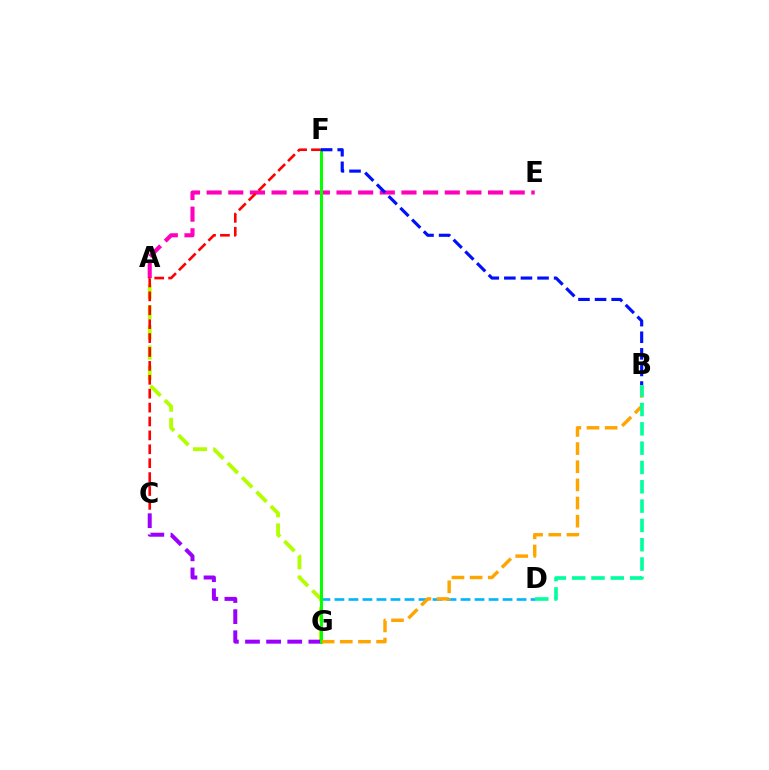{('A', 'E'): [{'color': '#ff00bd', 'line_style': 'dashed', 'thickness': 2.94}], ('A', 'G'): [{'color': '#b3ff00', 'line_style': 'dashed', 'thickness': 2.76}], ('D', 'G'): [{'color': '#00b5ff', 'line_style': 'dashed', 'thickness': 1.9}], ('C', 'G'): [{'color': '#9b00ff', 'line_style': 'dashed', 'thickness': 2.87}], ('F', 'G'): [{'color': '#08ff00', 'line_style': 'solid', 'thickness': 2.18}], ('B', 'G'): [{'color': '#ffa500', 'line_style': 'dashed', 'thickness': 2.47}], ('C', 'F'): [{'color': '#ff0000', 'line_style': 'dashed', 'thickness': 1.89}], ('B', 'F'): [{'color': '#0010ff', 'line_style': 'dashed', 'thickness': 2.25}], ('B', 'D'): [{'color': '#00ff9d', 'line_style': 'dashed', 'thickness': 2.62}]}